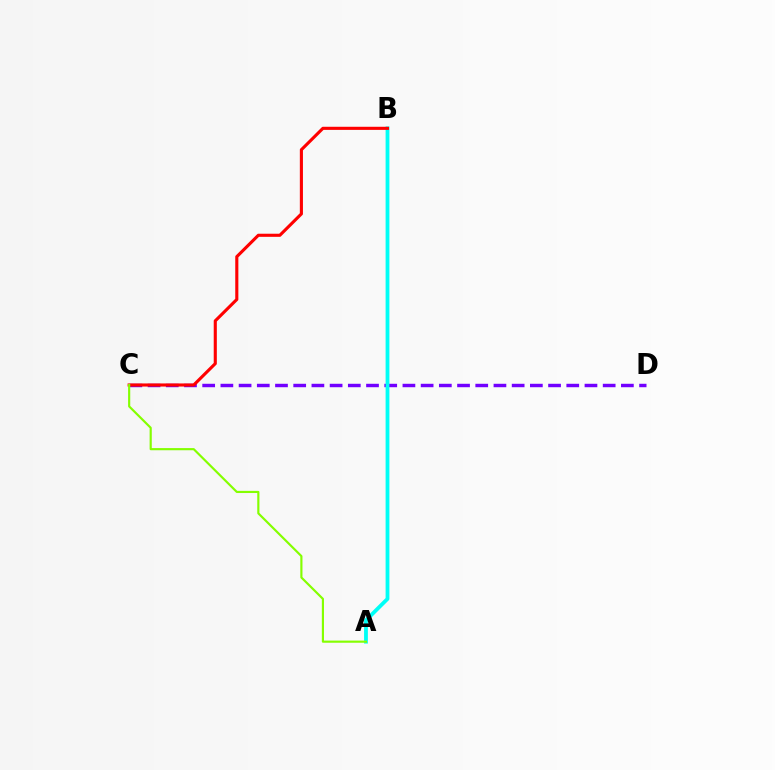{('C', 'D'): [{'color': '#7200ff', 'line_style': 'dashed', 'thickness': 2.47}], ('A', 'B'): [{'color': '#00fff6', 'line_style': 'solid', 'thickness': 2.73}], ('B', 'C'): [{'color': '#ff0000', 'line_style': 'solid', 'thickness': 2.24}], ('A', 'C'): [{'color': '#84ff00', 'line_style': 'solid', 'thickness': 1.56}]}